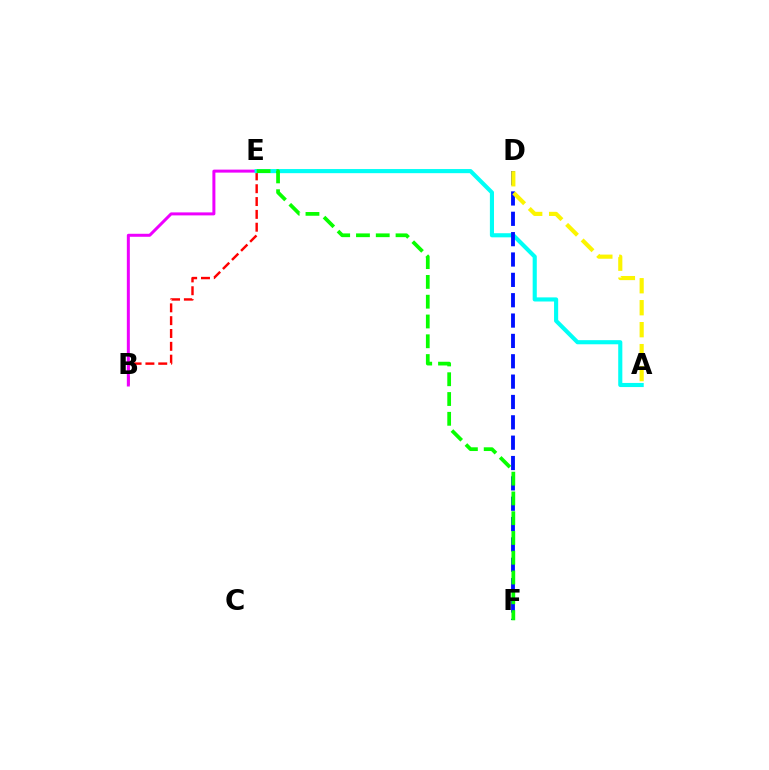{('B', 'E'): [{'color': '#ff0000', 'line_style': 'dashed', 'thickness': 1.74}, {'color': '#ee00ff', 'line_style': 'solid', 'thickness': 2.16}], ('A', 'E'): [{'color': '#00fff6', 'line_style': 'solid', 'thickness': 2.97}], ('D', 'F'): [{'color': '#0010ff', 'line_style': 'dashed', 'thickness': 2.76}], ('A', 'D'): [{'color': '#fcf500', 'line_style': 'dashed', 'thickness': 2.98}], ('E', 'F'): [{'color': '#08ff00', 'line_style': 'dashed', 'thickness': 2.69}]}